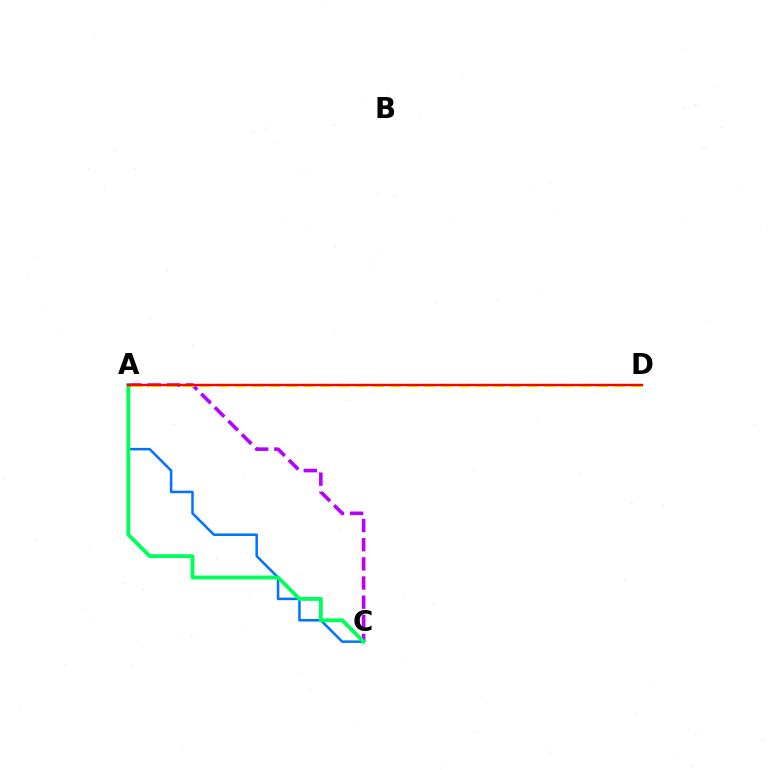{('A', 'C'): [{'color': '#b900ff', 'line_style': 'dashed', 'thickness': 2.6}, {'color': '#0074ff', 'line_style': 'solid', 'thickness': 1.83}, {'color': '#00ff5c', 'line_style': 'solid', 'thickness': 2.78}], ('A', 'D'): [{'color': '#d1ff00', 'line_style': 'dashed', 'thickness': 2.34}, {'color': '#ff0000', 'line_style': 'solid', 'thickness': 1.71}]}